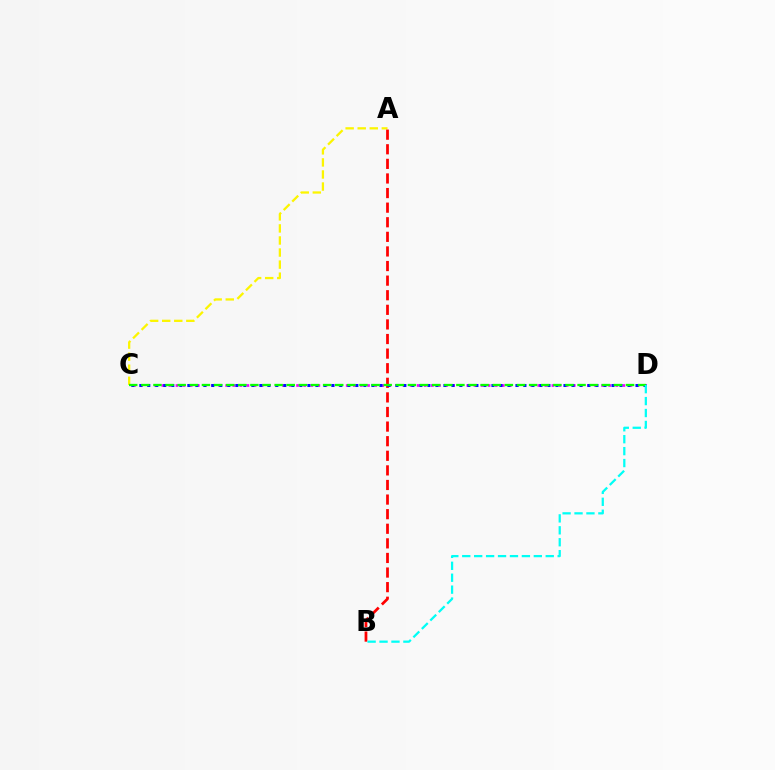{('A', 'C'): [{'color': '#fcf500', 'line_style': 'dashed', 'thickness': 1.64}], ('A', 'B'): [{'color': '#ff0000', 'line_style': 'dashed', 'thickness': 1.98}], ('C', 'D'): [{'color': '#ee00ff', 'line_style': 'dotted', 'thickness': 1.93}, {'color': '#0010ff', 'line_style': 'dotted', 'thickness': 2.17}, {'color': '#08ff00', 'line_style': 'dashed', 'thickness': 1.65}], ('B', 'D'): [{'color': '#00fff6', 'line_style': 'dashed', 'thickness': 1.62}]}